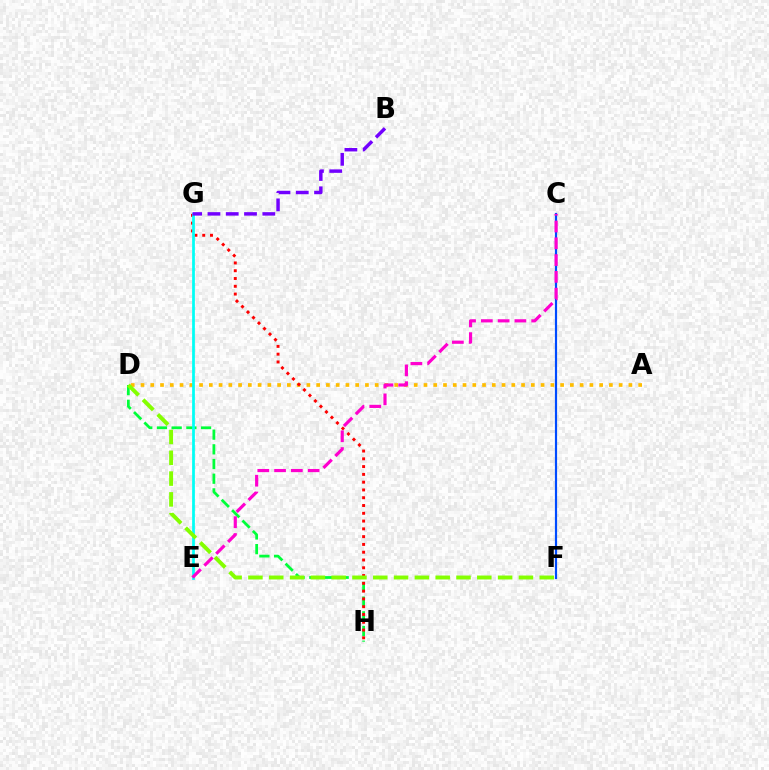{('A', 'D'): [{'color': '#ffbd00', 'line_style': 'dotted', 'thickness': 2.65}], ('D', 'H'): [{'color': '#00ff39', 'line_style': 'dashed', 'thickness': 2.0}], ('G', 'H'): [{'color': '#ff0000', 'line_style': 'dotted', 'thickness': 2.11}], ('C', 'F'): [{'color': '#004bff', 'line_style': 'solid', 'thickness': 1.57}], ('E', 'G'): [{'color': '#00fff6', 'line_style': 'solid', 'thickness': 1.97}], ('D', 'F'): [{'color': '#84ff00', 'line_style': 'dashed', 'thickness': 2.83}], ('C', 'E'): [{'color': '#ff00cf', 'line_style': 'dashed', 'thickness': 2.28}], ('B', 'G'): [{'color': '#7200ff', 'line_style': 'dashed', 'thickness': 2.48}]}